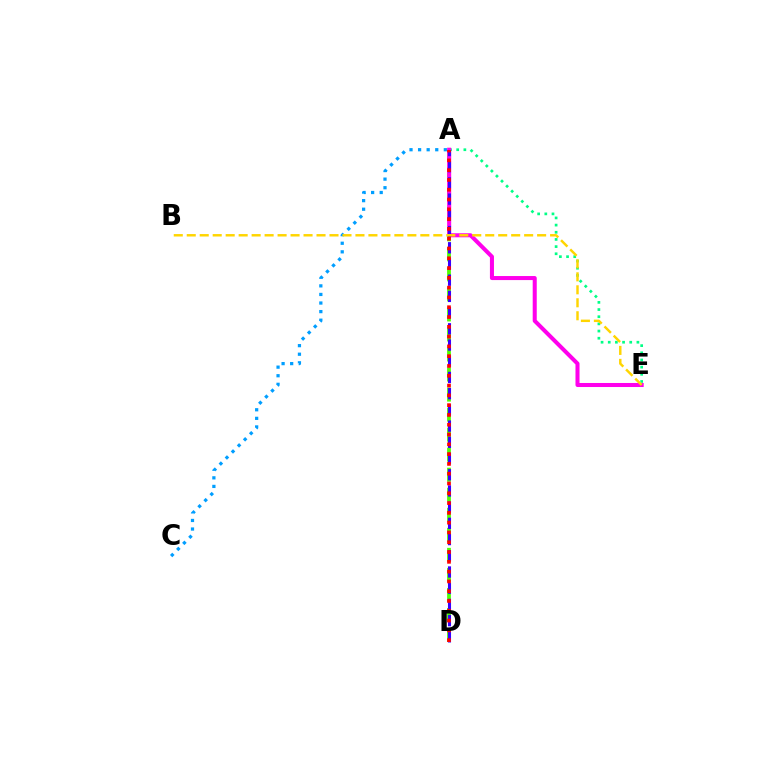{('A', 'C'): [{'color': '#009eff', 'line_style': 'dotted', 'thickness': 2.33}], ('A', 'D'): [{'color': '#4fff00', 'line_style': 'dashed', 'thickness': 2.72}, {'color': '#3700ff', 'line_style': 'dashed', 'thickness': 2.2}, {'color': '#ff0000', 'line_style': 'dotted', 'thickness': 2.66}], ('A', 'E'): [{'color': '#00ff86', 'line_style': 'dotted', 'thickness': 1.95}, {'color': '#ff00ed', 'line_style': 'solid', 'thickness': 2.91}], ('B', 'E'): [{'color': '#ffd500', 'line_style': 'dashed', 'thickness': 1.76}]}